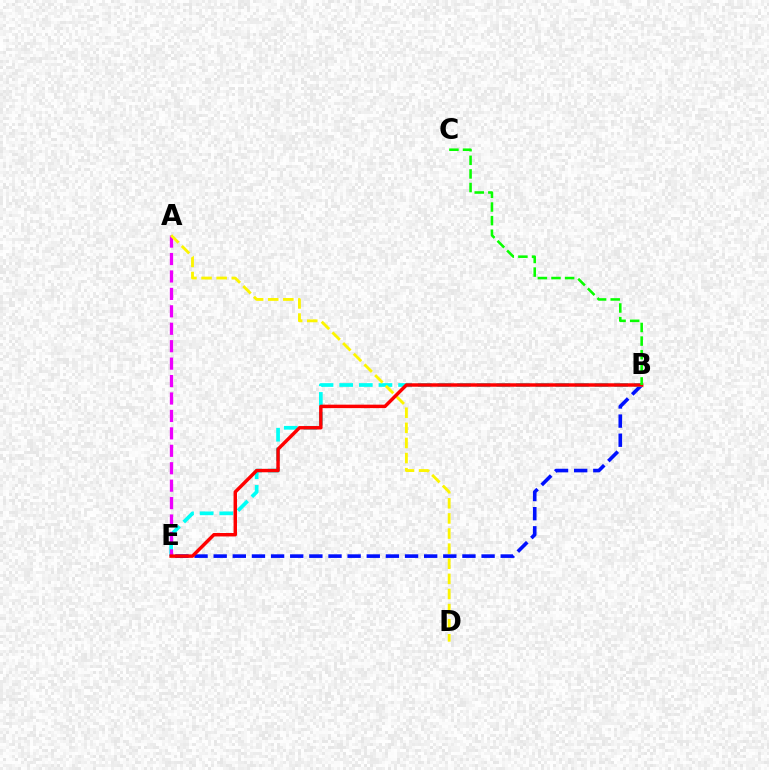{('B', 'E'): [{'color': '#0010ff', 'line_style': 'dashed', 'thickness': 2.6}, {'color': '#00fff6', 'line_style': 'dashed', 'thickness': 2.67}, {'color': '#ff0000', 'line_style': 'solid', 'thickness': 2.49}], ('A', 'E'): [{'color': '#ee00ff', 'line_style': 'dashed', 'thickness': 2.37}], ('A', 'D'): [{'color': '#fcf500', 'line_style': 'dashed', 'thickness': 2.05}], ('B', 'C'): [{'color': '#08ff00', 'line_style': 'dashed', 'thickness': 1.85}]}